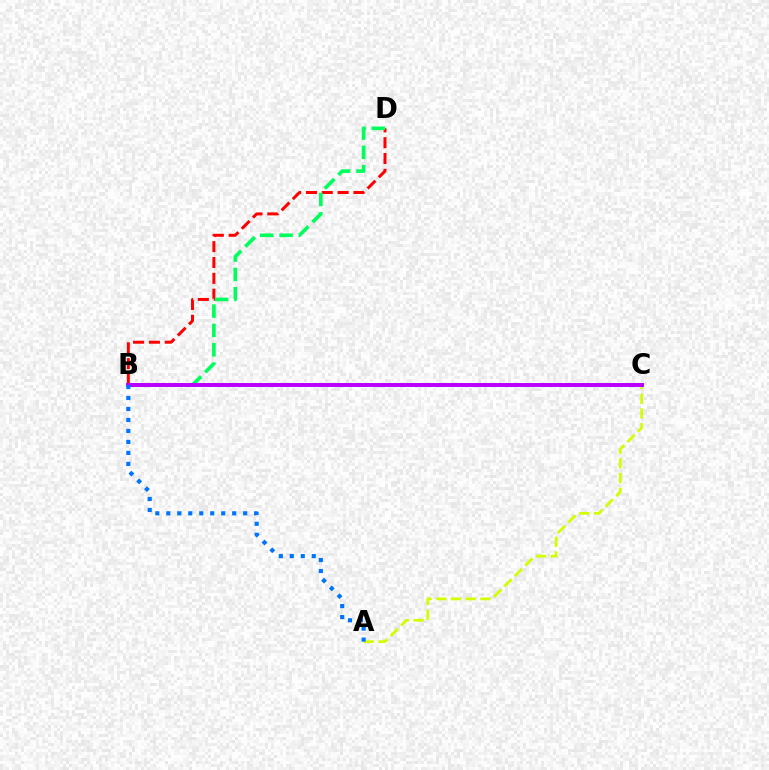{('B', 'D'): [{'color': '#ff0000', 'line_style': 'dashed', 'thickness': 2.15}, {'color': '#00ff5c', 'line_style': 'dashed', 'thickness': 2.63}], ('A', 'C'): [{'color': '#d1ff00', 'line_style': 'dashed', 'thickness': 2.0}], ('B', 'C'): [{'color': '#b900ff', 'line_style': 'solid', 'thickness': 2.84}], ('A', 'B'): [{'color': '#0074ff', 'line_style': 'dotted', 'thickness': 2.98}]}